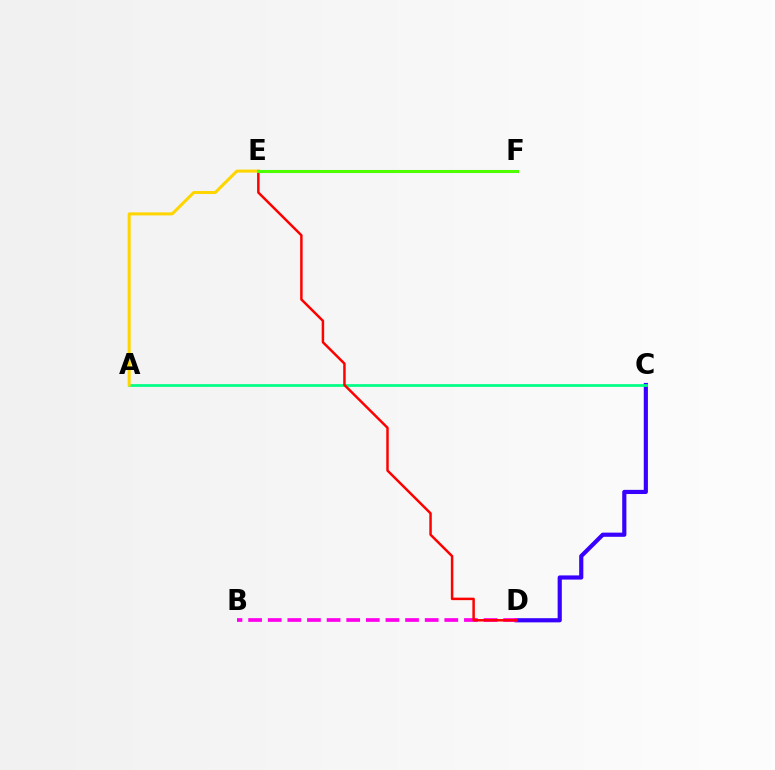{('E', 'F'): [{'color': '#009eff', 'line_style': 'solid', 'thickness': 2.19}, {'color': '#4fff00', 'line_style': 'solid', 'thickness': 2.18}], ('C', 'D'): [{'color': '#3700ff', 'line_style': 'solid', 'thickness': 3.0}], ('A', 'C'): [{'color': '#00ff86', 'line_style': 'solid', 'thickness': 1.98}], ('B', 'D'): [{'color': '#ff00ed', 'line_style': 'dashed', 'thickness': 2.67}], ('D', 'E'): [{'color': '#ff0000', 'line_style': 'solid', 'thickness': 1.79}], ('A', 'E'): [{'color': '#ffd500', 'line_style': 'solid', 'thickness': 2.18}]}